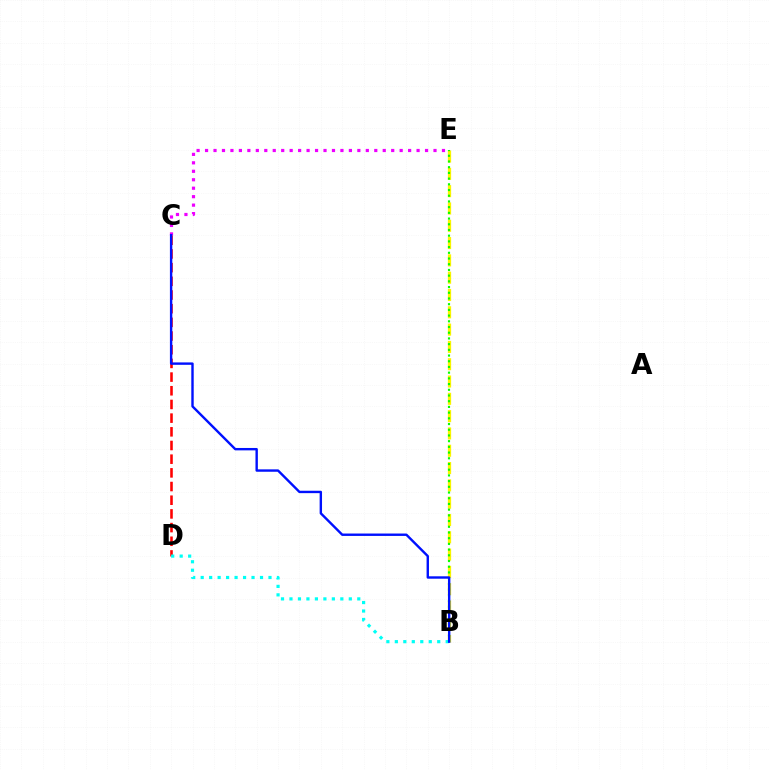{('C', 'E'): [{'color': '#ee00ff', 'line_style': 'dotted', 'thickness': 2.3}], ('C', 'D'): [{'color': '#ff0000', 'line_style': 'dashed', 'thickness': 1.86}], ('B', 'E'): [{'color': '#fcf500', 'line_style': 'dashed', 'thickness': 2.35}, {'color': '#08ff00', 'line_style': 'dotted', 'thickness': 1.55}], ('B', 'D'): [{'color': '#00fff6', 'line_style': 'dotted', 'thickness': 2.3}], ('B', 'C'): [{'color': '#0010ff', 'line_style': 'solid', 'thickness': 1.73}]}